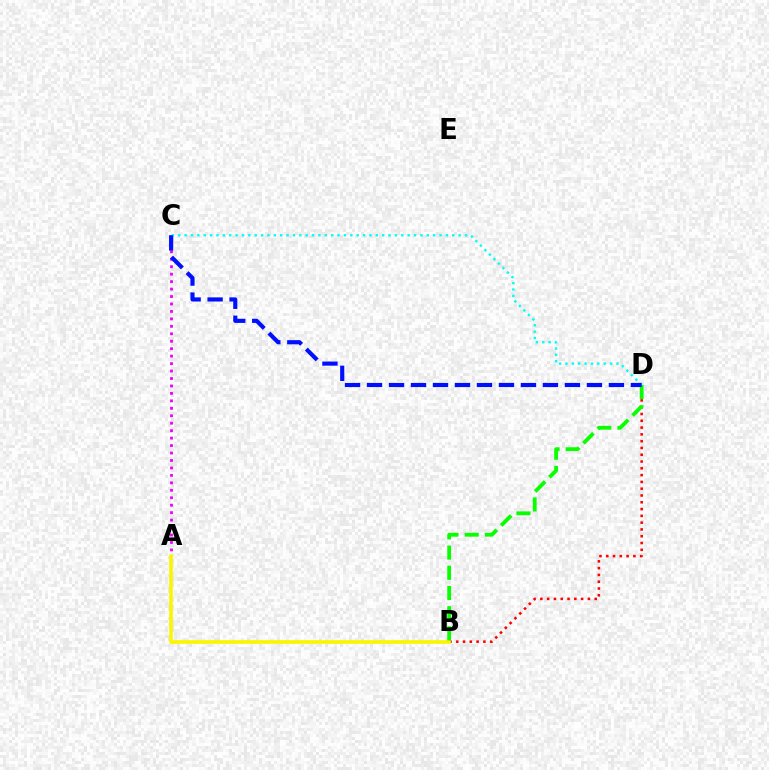{('B', 'D'): [{'color': '#ff0000', 'line_style': 'dotted', 'thickness': 1.84}, {'color': '#08ff00', 'line_style': 'dashed', 'thickness': 2.74}], ('A', 'C'): [{'color': '#ee00ff', 'line_style': 'dotted', 'thickness': 2.02}], ('A', 'B'): [{'color': '#fcf500', 'line_style': 'solid', 'thickness': 2.63}], ('C', 'D'): [{'color': '#00fff6', 'line_style': 'dotted', 'thickness': 1.73}, {'color': '#0010ff', 'line_style': 'dashed', 'thickness': 2.99}]}